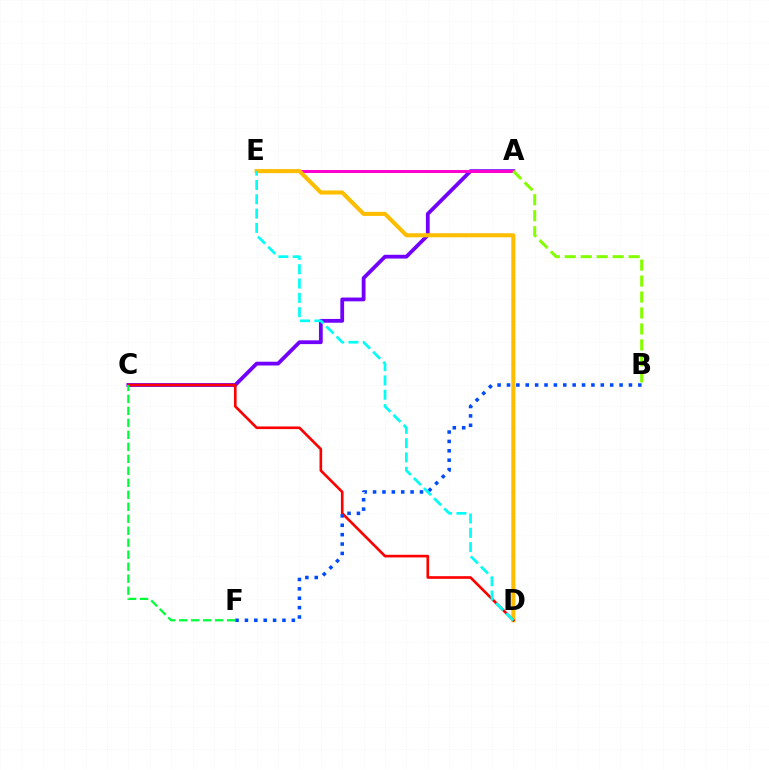{('A', 'C'): [{'color': '#7200ff', 'line_style': 'solid', 'thickness': 2.73}], ('A', 'E'): [{'color': '#ff00cf', 'line_style': 'solid', 'thickness': 2.16}], ('D', 'E'): [{'color': '#ffbd00', 'line_style': 'solid', 'thickness': 2.94}, {'color': '#00fff6', 'line_style': 'dashed', 'thickness': 1.94}], ('C', 'D'): [{'color': '#ff0000', 'line_style': 'solid', 'thickness': 1.9}], ('A', 'B'): [{'color': '#84ff00', 'line_style': 'dashed', 'thickness': 2.17}], ('B', 'F'): [{'color': '#004bff', 'line_style': 'dotted', 'thickness': 2.55}], ('C', 'F'): [{'color': '#00ff39', 'line_style': 'dashed', 'thickness': 1.63}]}